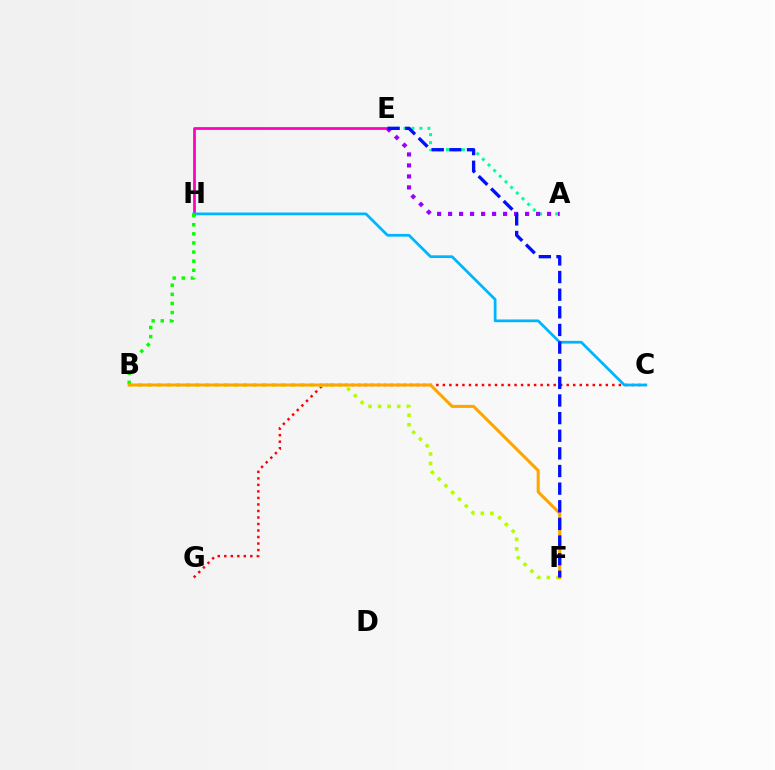{('C', 'G'): [{'color': '#ff0000', 'line_style': 'dotted', 'thickness': 1.77}], ('E', 'H'): [{'color': '#ff00bd', 'line_style': 'solid', 'thickness': 1.98}], ('C', 'H'): [{'color': '#00b5ff', 'line_style': 'solid', 'thickness': 1.98}], ('B', 'F'): [{'color': '#b3ff00', 'line_style': 'dotted', 'thickness': 2.6}, {'color': '#ffa500', 'line_style': 'solid', 'thickness': 2.2}], ('A', 'E'): [{'color': '#00ff9d', 'line_style': 'dotted', 'thickness': 2.17}, {'color': '#9b00ff', 'line_style': 'dotted', 'thickness': 2.99}], ('B', 'H'): [{'color': '#08ff00', 'line_style': 'dotted', 'thickness': 2.48}], ('E', 'F'): [{'color': '#0010ff', 'line_style': 'dashed', 'thickness': 2.4}]}